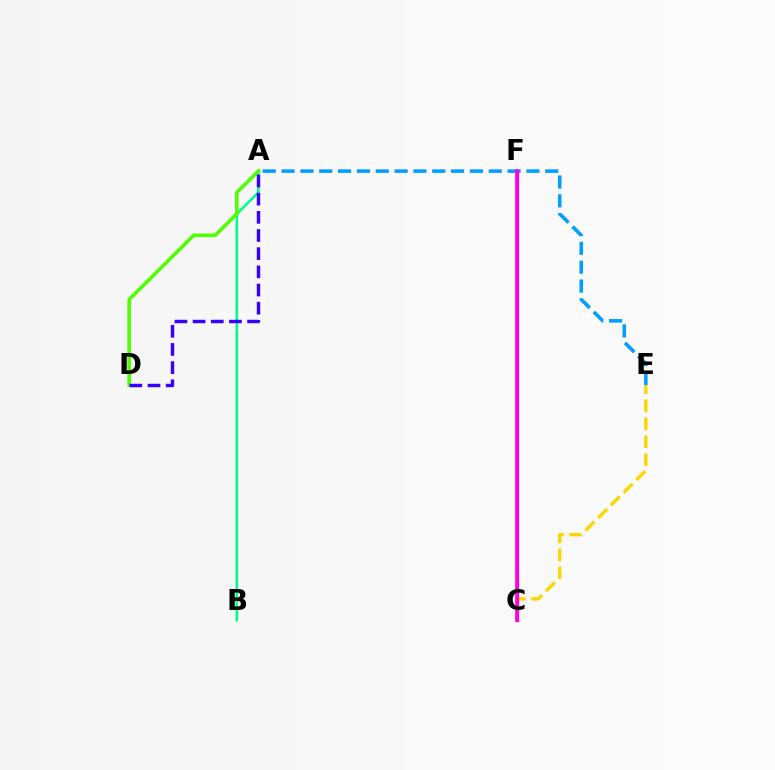{('A', 'B'): [{'color': '#00ff86', 'line_style': 'solid', 'thickness': 1.87}], ('A', 'E'): [{'color': '#009eff', 'line_style': 'dashed', 'thickness': 2.56}], ('C', 'E'): [{'color': '#ffd500', 'line_style': 'dashed', 'thickness': 2.44}], ('A', 'D'): [{'color': '#4fff00', 'line_style': 'solid', 'thickness': 2.58}, {'color': '#3700ff', 'line_style': 'dashed', 'thickness': 2.47}], ('C', 'F'): [{'color': '#ff0000', 'line_style': 'solid', 'thickness': 2.31}, {'color': '#ff00ed', 'line_style': 'solid', 'thickness': 2.62}]}